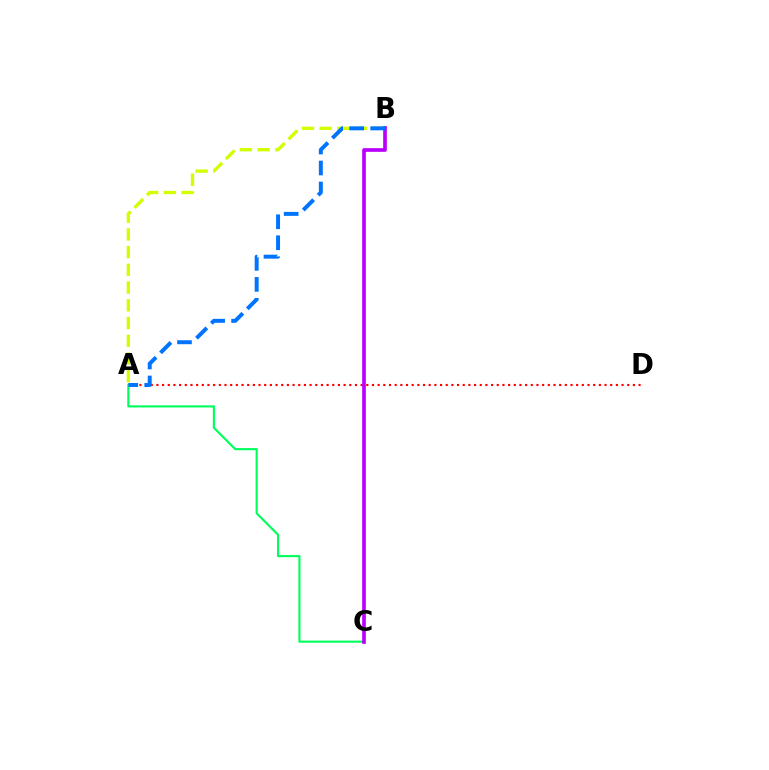{('A', 'D'): [{'color': '#ff0000', 'line_style': 'dotted', 'thickness': 1.54}], ('A', 'B'): [{'color': '#d1ff00', 'line_style': 'dashed', 'thickness': 2.41}, {'color': '#0074ff', 'line_style': 'dashed', 'thickness': 2.85}], ('A', 'C'): [{'color': '#00ff5c', 'line_style': 'solid', 'thickness': 1.54}], ('B', 'C'): [{'color': '#b900ff', 'line_style': 'solid', 'thickness': 2.64}]}